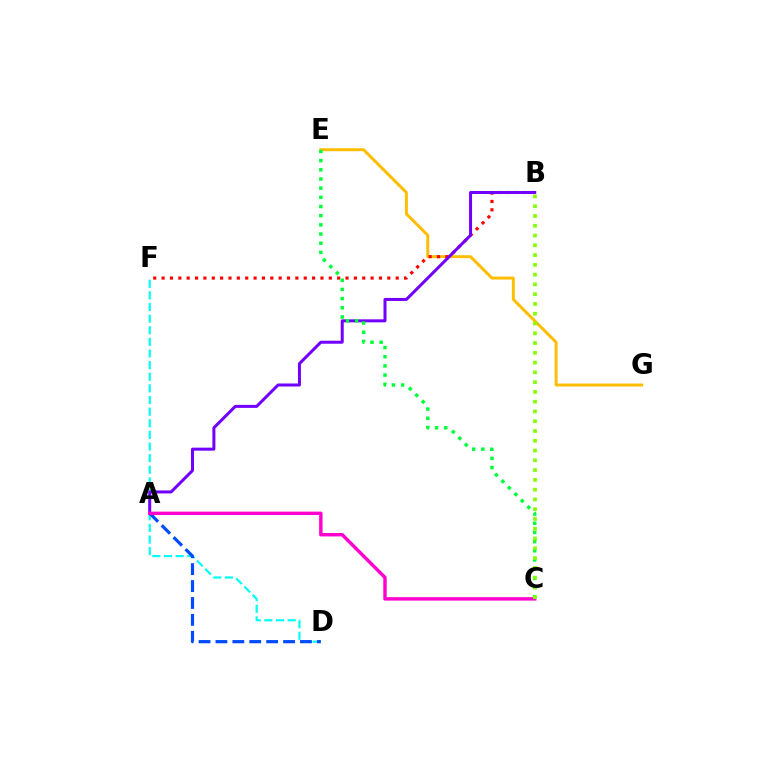{('E', 'G'): [{'color': '#ffbd00', 'line_style': 'solid', 'thickness': 2.13}], ('D', 'F'): [{'color': '#00fff6', 'line_style': 'dashed', 'thickness': 1.58}], ('B', 'F'): [{'color': '#ff0000', 'line_style': 'dotted', 'thickness': 2.27}], ('A', 'D'): [{'color': '#004bff', 'line_style': 'dashed', 'thickness': 2.3}], ('A', 'B'): [{'color': '#7200ff', 'line_style': 'solid', 'thickness': 2.17}], ('A', 'C'): [{'color': '#ff00cf', 'line_style': 'solid', 'thickness': 2.46}], ('C', 'E'): [{'color': '#00ff39', 'line_style': 'dotted', 'thickness': 2.49}], ('B', 'C'): [{'color': '#84ff00', 'line_style': 'dotted', 'thickness': 2.66}]}